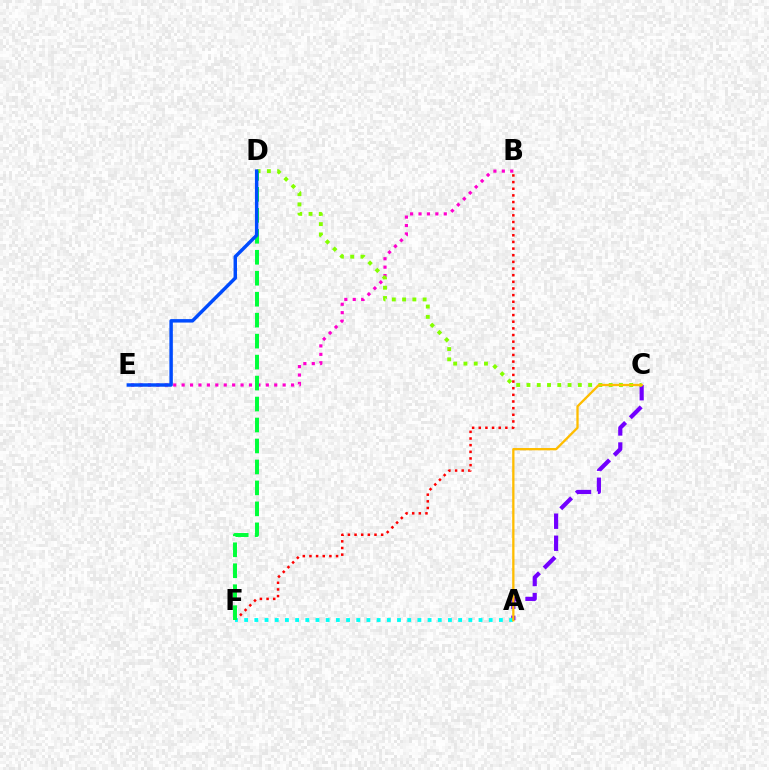{('B', 'E'): [{'color': '#ff00cf', 'line_style': 'dotted', 'thickness': 2.29}], ('A', 'C'): [{'color': '#7200ff', 'line_style': 'dashed', 'thickness': 3.0}, {'color': '#ffbd00', 'line_style': 'solid', 'thickness': 1.66}], ('B', 'F'): [{'color': '#ff0000', 'line_style': 'dotted', 'thickness': 1.81}], ('A', 'F'): [{'color': '#00fff6', 'line_style': 'dotted', 'thickness': 2.77}], ('C', 'D'): [{'color': '#84ff00', 'line_style': 'dotted', 'thickness': 2.79}], ('D', 'F'): [{'color': '#00ff39', 'line_style': 'dashed', 'thickness': 2.85}], ('D', 'E'): [{'color': '#004bff', 'line_style': 'solid', 'thickness': 2.49}]}